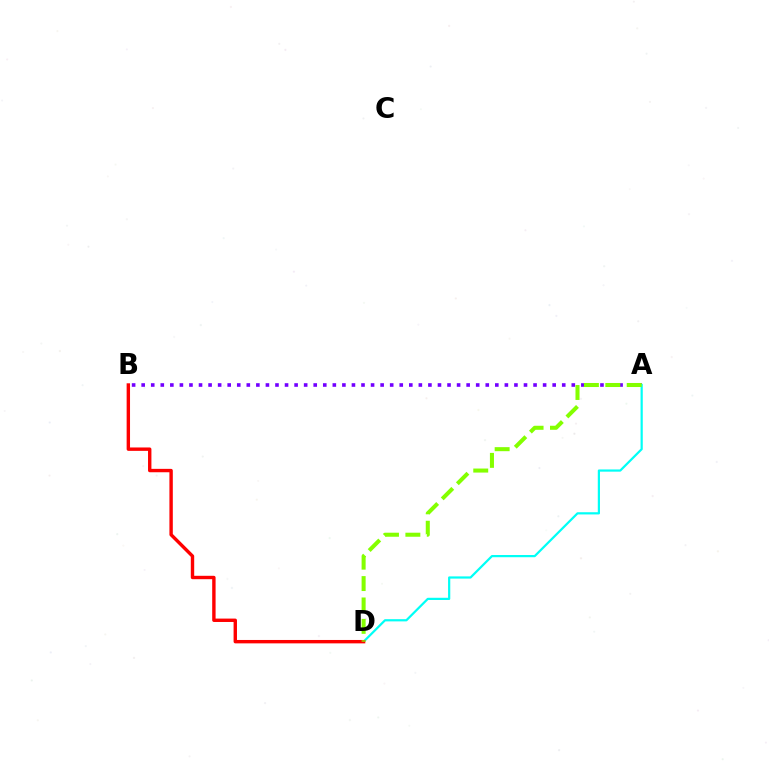{('A', 'B'): [{'color': '#7200ff', 'line_style': 'dotted', 'thickness': 2.6}], ('A', 'D'): [{'color': '#00fff6', 'line_style': 'solid', 'thickness': 1.59}, {'color': '#84ff00', 'line_style': 'dashed', 'thickness': 2.91}], ('B', 'D'): [{'color': '#ff0000', 'line_style': 'solid', 'thickness': 2.44}]}